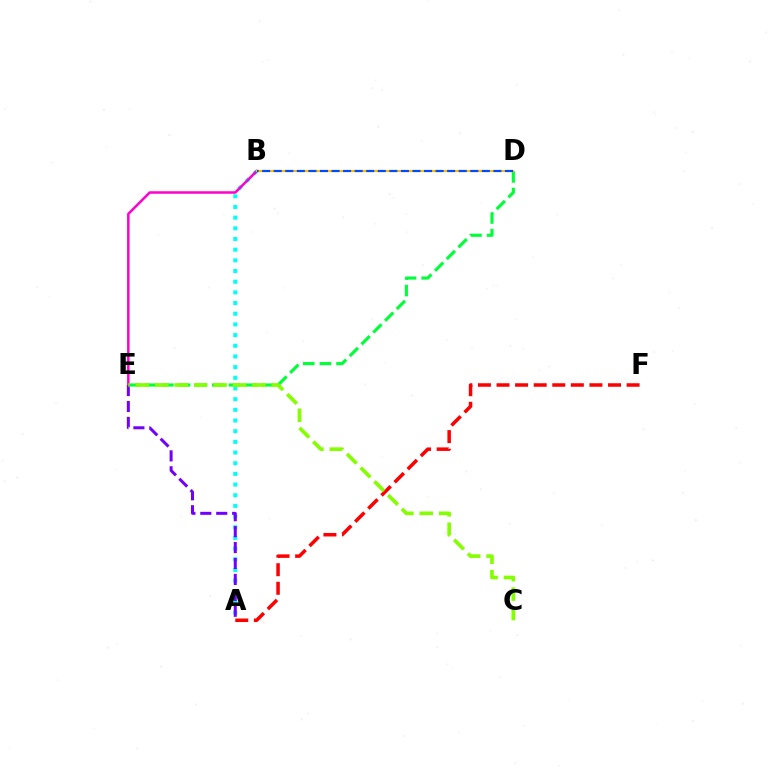{('A', 'B'): [{'color': '#00fff6', 'line_style': 'dotted', 'thickness': 2.9}], ('D', 'E'): [{'color': '#00ff39', 'line_style': 'dashed', 'thickness': 2.26}], ('A', 'F'): [{'color': '#ff0000', 'line_style': 'dashed', 'thickness': 2.52}], ('B', 'E'): [{'color': '#ff00cf', 'line_style': 'solid', 'thickness': 1.81}], ('B', 'D'): [{'color': '#ffbd00', 'line_style': 'solid', 'thickness': 1.55}, {'color': '#004bff', 'line_style': 'dashed', 'thickness': 1.57}], ('A', 'E'): [{'color': '#7200ff', 'line_style': 'dashed', 'thickness': 2.16}], ('C', 'E'): [{'color': '#84ff00', 'line_style': 'dashed', 'thickness': 2.64}]}